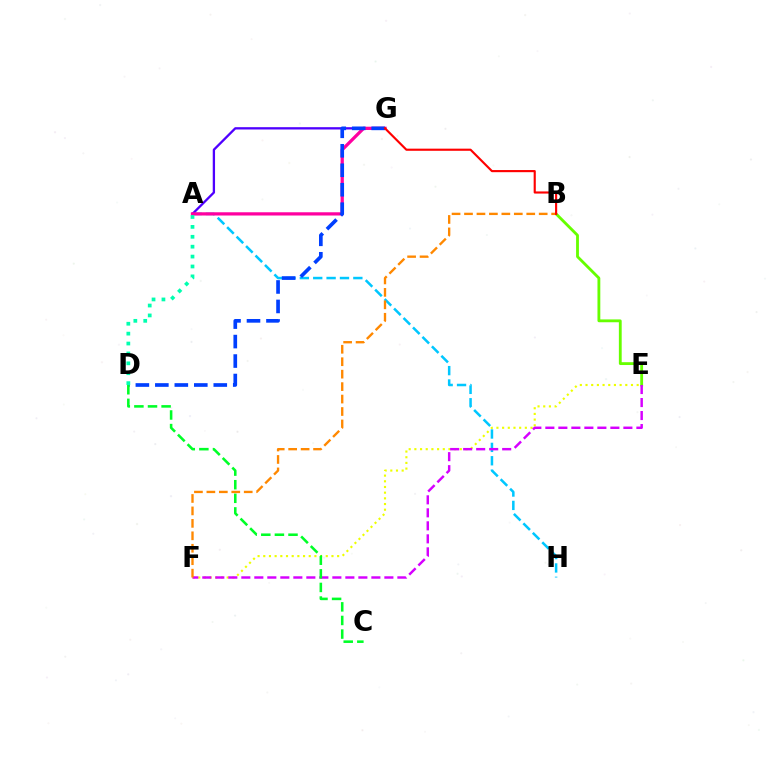{('E', 'F'): [{'color': '#eeff00', 'line_style': 'dotted', 'thickness': 1.54}, {'color': '#d600ff', 'line_style': 'dashed', 'thickness': 1.77}], ('A', 'H'): [{'color': '#00c7ff', 'line_style': 'dashed', 'thickness': 1.82}], ('A', 'G'): [{'color': '#4f00ff', 'line_style': 'solid', 'thickness': 1.66}, {'color': '#ff00a0', 'line_style': 'solid', 'thickness': 2.33}], ('B', 'E'): [{'color': '#66ff00', 'line_style': 'solid', 'thickness': 2.04}], ('D', 'G'): [{'color': '#003fff', 'line_style': 'dashed', 'thickness': 2.65}], ('A', 'D'): [{'color': '#00ffaf', 'line_style': 'dotted', 'thickness': 2.69}], ('C', 'D'): [{'color': '#00ff27', 'line_style': 'dashed', 'thickness': 1.85}], ('B', 'F'): [{'color': '#ff8800', 'line_style': 'dashed', 'thickness': 1.69}], ('B', 'G'): [{'color': '#ff0000', 'line_style': 'solid', 'thickness': 1.54}]}